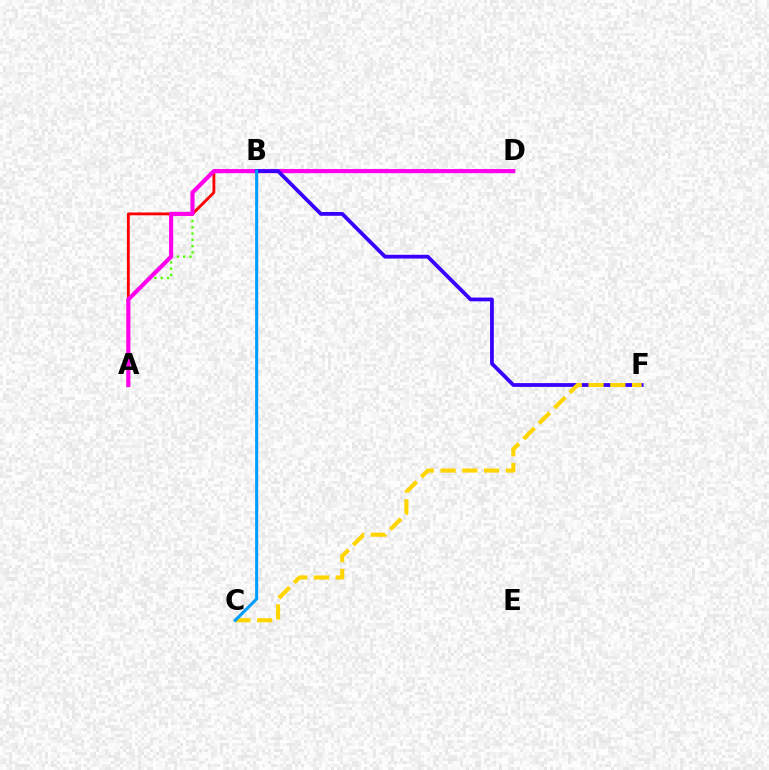{('A', 'B'): [{'color': '#4fff00', 'line_style': 'dotted', 'thickness': 1.7}, {'color': '#ff0000', 'line_style': 'solid', 'thickness': 2.04}], ('B', 'D'): [{'color': '#00ff86', 'line_style': 'dotted', 'thickness': 2.67}], ('A', 'D'): [{'color': '#ff00ed', 'line_style': 'solid', 'thickness': 2.97}], ('B', 'F'): [{'color': '#3700ff', 'line_style': 'solid', 'thickness': 2.72}], ('C', 'F'): [{'color': '#ffd500', 'line_style': 'dashed', 'thickness': 2.96}], ('B', 'C'): [{'color': '#009eff', 'line_style': 'solid', 'thickness': 2.22}]}